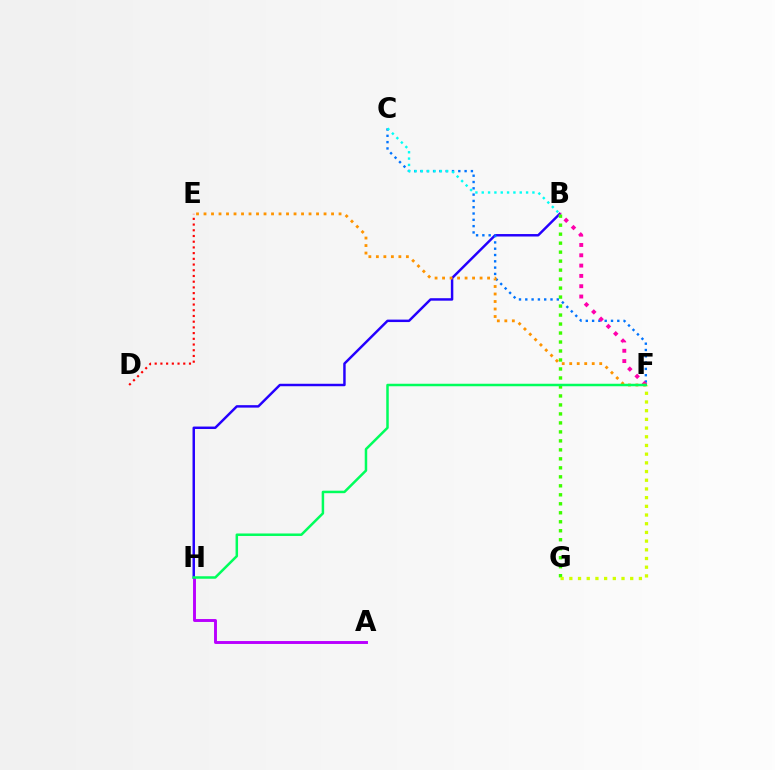{('A', 'H'): [{'color': '#b900ff', 'line_style': 'solid', 'thickness': 2.1}], ('B', 'H'): [{'color': '#2500ff', 'line_style': 'solid', 'thickness': 1.77}], ('C', 'F'): [{'color': '#0074ff', 'line_style': 'dotted', 'thickness': 1.71}], ('B', 'F'): [{'color': '#ff00ac', 'line_style': 'dotted', 'thickness': 2.8}], ('B', 'C'): [{'color': '#00fff6', 'line_style': 'dotted', 'thickness': 1.72}], ('B', 'G'): [{'color': '#3dff00', 'line_style': 'dotted', 'thickness': 2.44}], ('D', 'E'): [{'color': '#ff0000', 'line_style': 'dotted', 'thickness': 1.55}], ('E', 'F'): [{'color': '#ff9400', 'line_style': 'dotted', 'thickness': 2.04}], ('F', 'G'): [{'color': '#d1ff00', 'line_style': 'dotted', 'thickness': 2.36}], ('F', 'H'): [{'color': '#00ff5c', 'line_style': 'solid', 'thickness': 1.8}]}